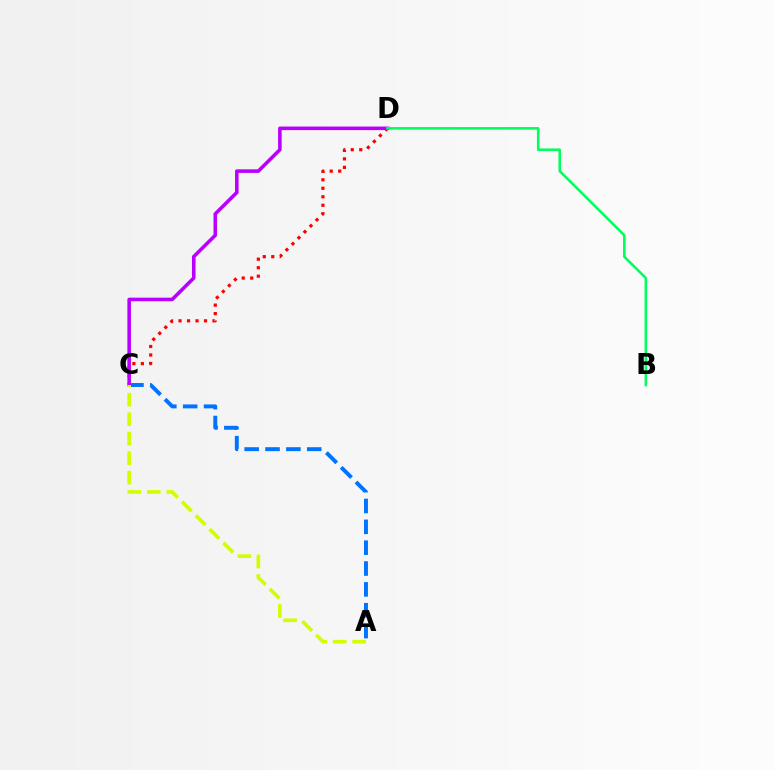{('A', 'C'): [{'color': '#0074ff', 'line_style': 'dashed', 'thickness': 2.83}, {'color': '#d1ff00', 'line_style': 'dashed', 'thickness': 2.65}], ('C', 'D'): [{'color': '#ff0000', 'line_style': 'dotted', 'thickness': 2.31}, {'color': '#b900ff', 'line_style': 'solid', 'thickness': 2.57}], ('B', 'D'): [{'color': '#00ff5c', 'line_style': 'solid', 'thickness': 1.84}]}